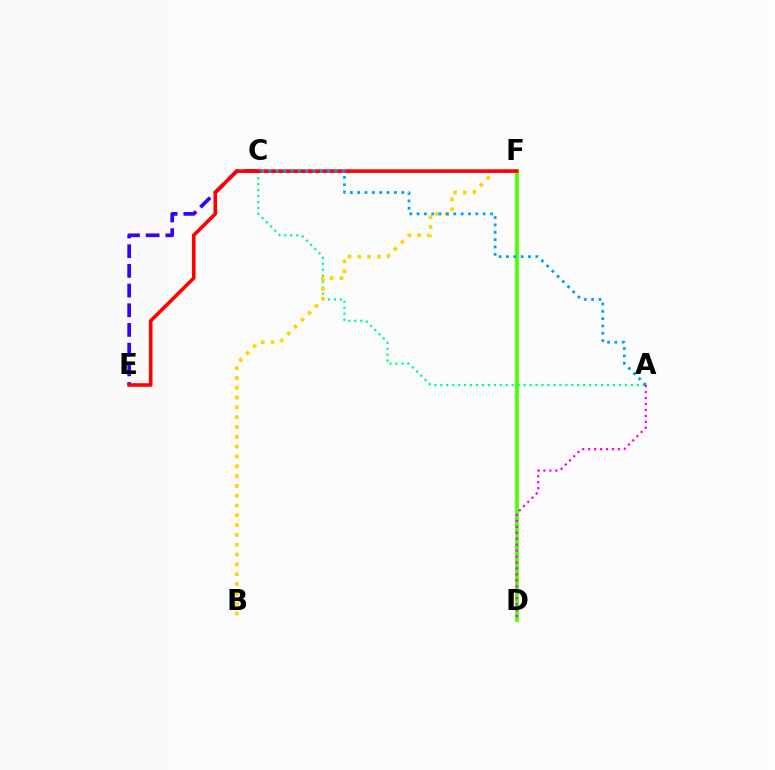{('D', 'F'): [{'color': '#4fff00', 'line_style': 'solid', 'thickness': 2.71}], ('A', 'C'): [{'color': '#00ff86', 'line_style': 'dotted', 'thickness': 1.62}, {'color': '#009eff', 'line_style': 'dotted', 'thickness': 1.99}], ('C', 'E'): [{'color': '#3700ff', 'line_style': 'dashed', 'thickness': 2.67}], ('B', 'F'): [{'color': '#ffd500', 'line_style': 'dotted', 'thickness': 2.67}], ('E', 'F'): [{'color': '#ff0000', 'line_style': 'solid', 'thickness': 2.6}], ('A', 'D'): [{'color': '#ff00ed', 'line_style': 'dotted', 'thickness': 1.62}]}